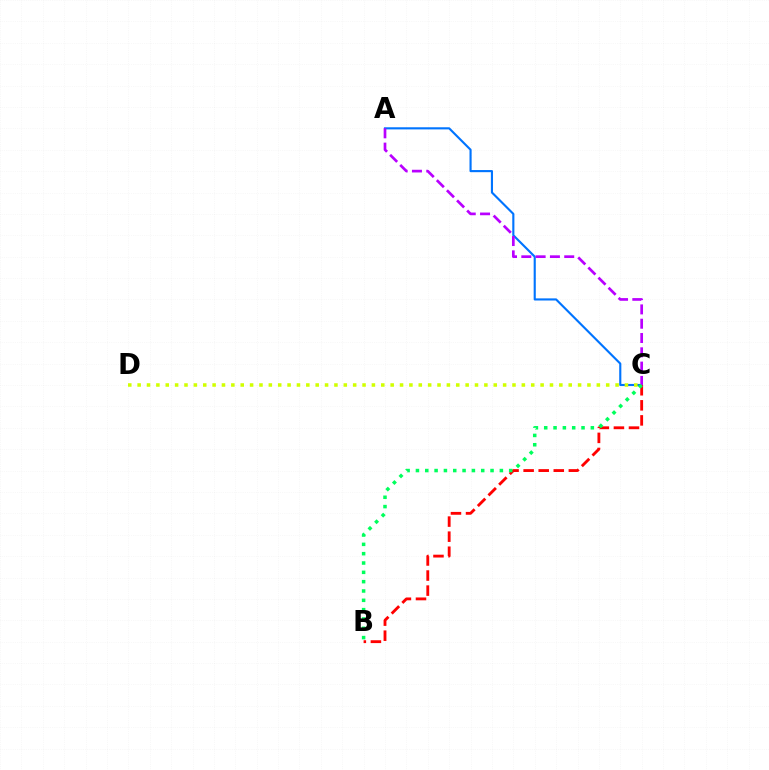{('A', 'C'): [{'color': '#0074ff', 'line_style': 'solid', 'thickness': 1.53}, {'color': '#b900ff', 'line_style': 'dashed', 'thickness': 1.94}], ('C', 'D'): [{'color': '#d1ff00', 'line_style': 'dotted', 'thickness': 2.55}], ('B', 'C'): [{'color': '#ff0000', 'line_style': 'dashed', 'thickness': 2.05}, {'color': '#00ff5c', 'line_style': 'dotted', 'thickness': 2.53}]}